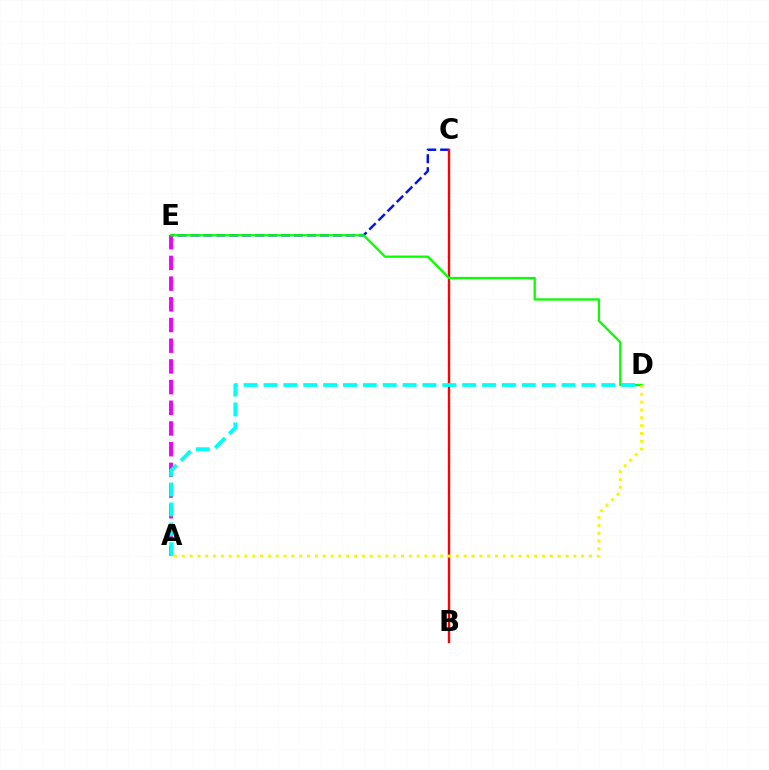{('C', 'E'): [{'color': '#0010ff', 'line_style': 'dashed', 'thickness': 1.76}], ('B', 'C'): [{'color': '#ff0000', 'line_style': 'solid', 'thickness': 1.71}], ('A', 'E'): [{'color': '#ee00ff', 'line_style': 'dashed', 'thickness': 2.81}], ('D', 'E'): [{'color': '#08ff00', 'line_style': 'solid', 'thickness': 1.65}], ('A', 'D'): [{'color': '#00fff6', 'line_style': 'dashed', 'thickness': 2.7}, {'color': '#fcf500', 'line_style': 'dotted', 'thickness': 2.13}]}